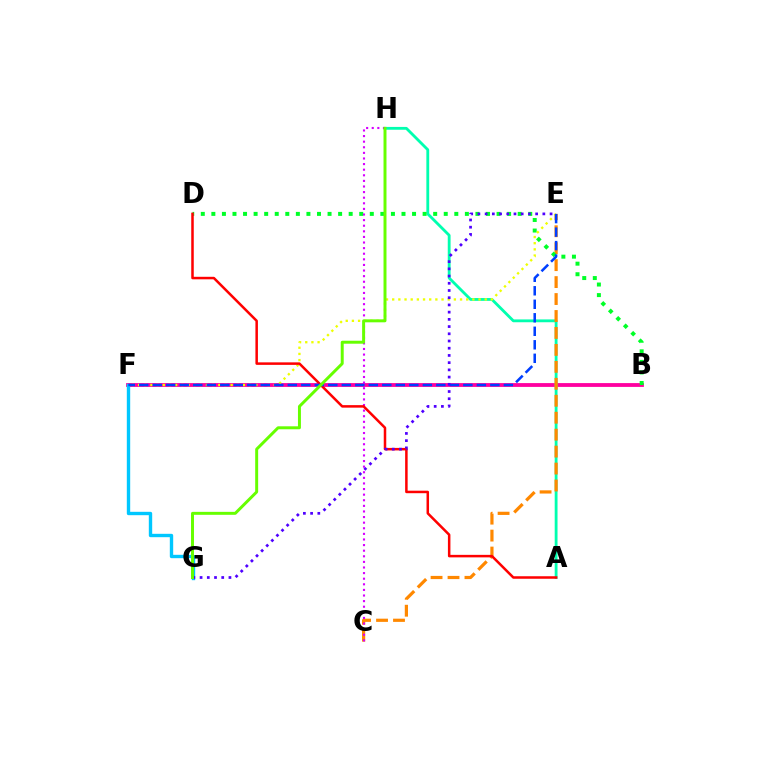{('B', 'F'): [{'color': '#ff00a0', 'line_style': 'solid', 'thickness': 2.74}], ('A', 'H'): [{'color': '#00ffaf', 'line_style': 'solid', 'thickness': 2.03}], ('C', 'E'): [{'color': '#ff8800', 'line_style': 'dashed', 'thickness': 2.3}], ('B', 'D'): [{'color': '#00ff27', 'line_style': 'dotted', 'thickness': 2.87}], ('F', 'G'): [{'color': '#00c7ff', 'line_style': 'solid', 'thickness': 2.43}], ('E', 'F'): [{'color': '#eeff00', 'line_style': 'dotted', 'thickness': 1.68}, {'color': '#003fff', 'line_style': 'dashed', 'thickness': 1.83}], ('C', 'H'): [{'color': '#d600ff', 'line_style': 'dotted', 'thickness': 1.52}], ('A', 'D'): [{'color': '#ff0000', 'line_style': 'solid', 'thickness': 1.81}], ('E', 'G'): [{'color': '#4f00ff', 'line_style': 'dotted', 'thickness': 1.96}], ('G', 'H'): [{'color': '#66ff00', 'line_style': 'solid', 'thickness': 2.14}]}